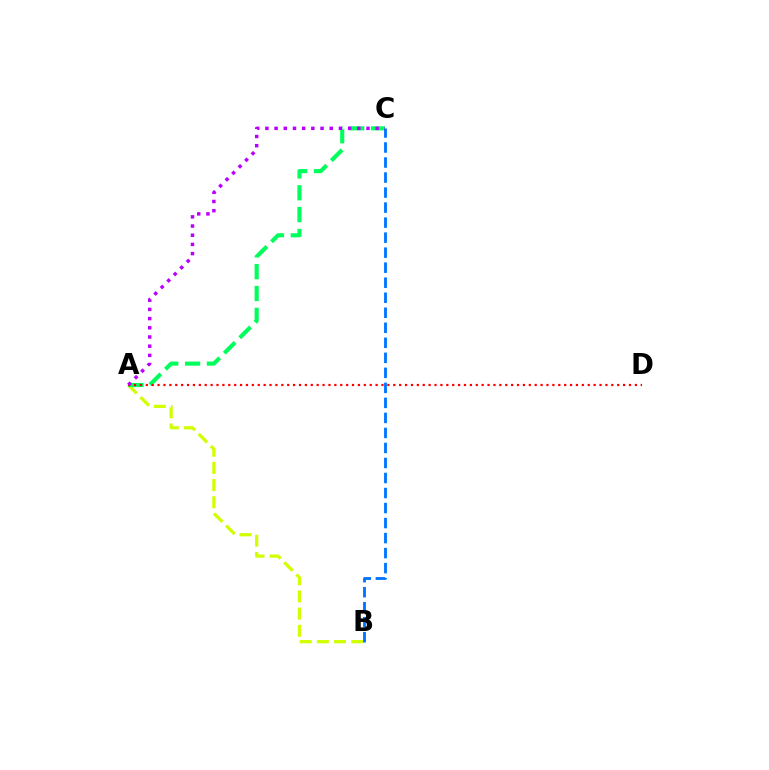{('A', 'B'): [{'color': '#d1ff00', 'line_style': 'dashed', 'thickness': 2.33}], ('A', 'C'): [{'color': '#00ff5c', 'line_style': 'dashed', 'thickness': 2.97}, {'color': '#b900ff', 'line_style': 'dotted', 'thickness': 2.5}], ('A', 'D'): [{'color': '#ff0000', 'line_style': 'dotted', 'thickness': 1.6}], ('B', 'C'): [{'color': '#0074ff', 'line_style': 'dashed', 'thickness': 2.04}]}